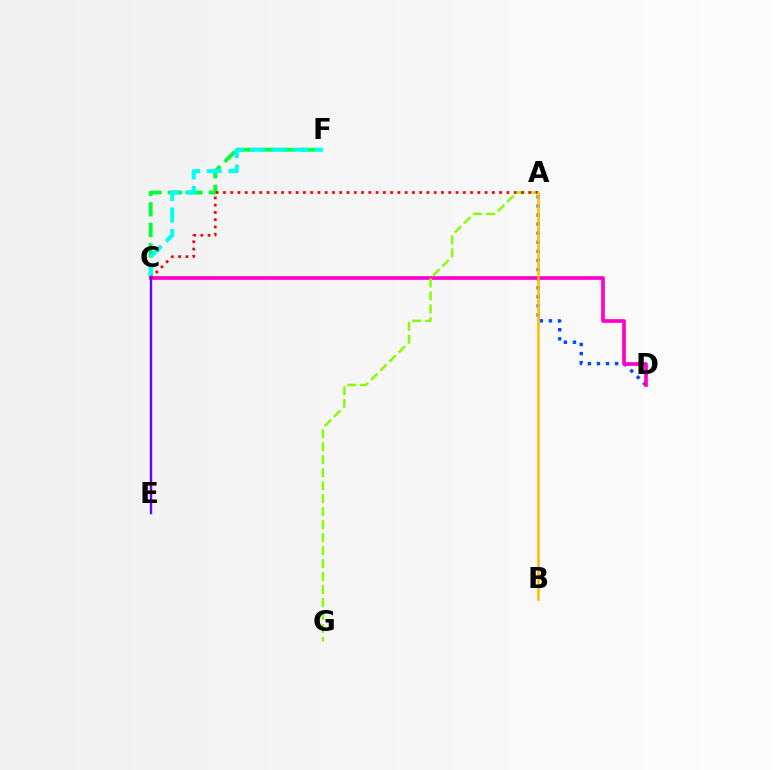{('C', 'F'): [{'color': '#00ff39', 'line_style': 'dashed', 'thickness': 2.79}, {'color': '#00fff6', 'line_style': 'dashed', 'thickness': 2.92}], ('A', 'D'): [{'color': '#004bff', 'line_style': 'dotted', 'thickness': 2.47}], ('C', 'D'): [{'color': '#ff00cf', 'line_style': 'solid', 'thickness': 2.66}], ('A', 'G'): [{'color': '#84ff00', 'line_style': 'dashed', 'thickness': 1.76}], ('A', 'C'): [{'color': '#ff0000', 'line_style': 'dotted', 'thickness': 1.97}], ('C', 'E'): [{'color': '#7200ff', 'line_style': 'solid', 'thickness': 1.72}], ('A', 'B'): [{'color': '#ffbd00', 'line_style': 'solid', 'thickness': 1.86}]}